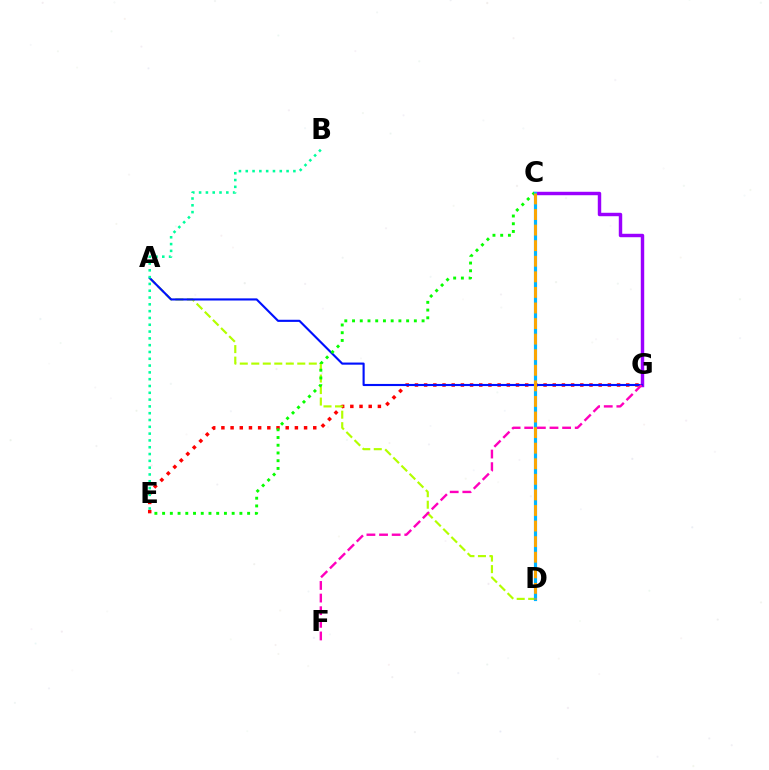{('E', 'G'): [{'color': '#ff0000', 'line_style': 'dotted', 'thickness': 2.5}], ('C', 'G'): [{'color': '#9b00ff', 'line_style': 'solid', 'thickness': 2.48}], ('A', 'D'): [{'color': '#b3ff00', 'line_style': 'dashed', 'thickness': 1.56}], ('A', 'G'): [{'color': '#0010ff', 'line_style': 'solid', 'thickness': 1.53}], ('C', 'E'): [{'color': '#08ff00', 'line_style': 'dotted', 'thickness': 2.1}], ('B', 'E'): [{'color': '#00ff9d', 'line_style': 'dotted', 'thickness': 1.85}], ('F', 'G'): [{'color': '#ff00bd', 'line_style': 'dashed', 'thickness': 1.72}], ('C', 'D'): [{'color': '#00b5ff', 'line_style': 'solid', 'thickness': 2.28}, {'color': '#ffa500', 'line_style': 'dashed', 'thickness': 2.12}]}